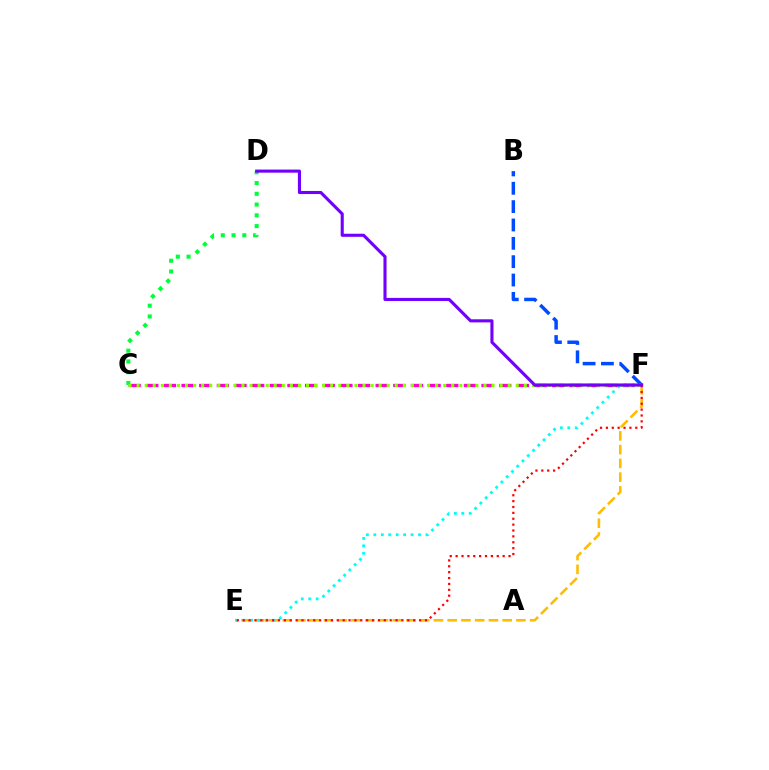{('B', 'F'): [{'color': '#004bff', 'line_style': 'dashed', 'thickness': 2.49}], ('C', 'F'): [{'color': '#ff00cf', 'line_style': 'dashed', 'thickness': 2.4}, {'color': '#84ff00', 'line_style': 'dotted', 'thickness': 2.19}], ('E', 'F'): [{'color': '#ffbd00', 'line_style': 'dashed', 'thickness': 1.87}, {'color': '#00fff6', 'line_style': 'dotted', 'thickness': 2.02}, {'color': '#ff0000', 'line_style': 'dotted', 'thickness': 1.6}], ('C', 'D'): [{'color': '#00ff39', 'line_style': 'dotted', 'thickness': 2.92}], ('D', 'F'): [{'color': '#7200ff', 'line_style': 'solid', 'thickness': 2.23}]}